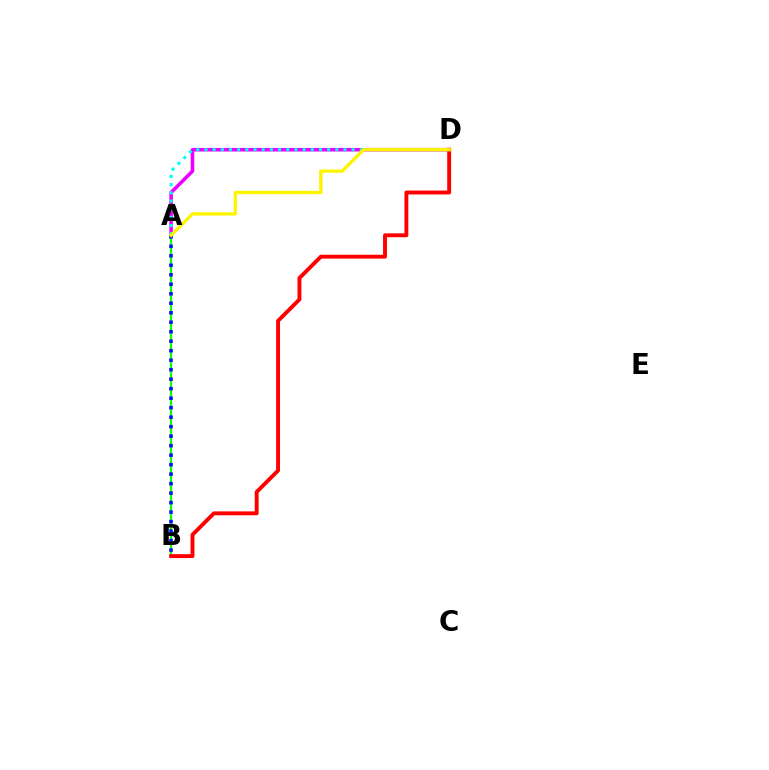{('A', 'D'): [{'color': '#ee00ff', 'line_style': 'solid', 'thickness': 2.58}, {'color': '#00fff6', 'line_style': 'dotted', 'thickness': 2.22}, {'color': '#fcf500', 'line_style': 'solid', 'thickness': 2.4}], ('A', 'B'): [{'color': '#08ff00', 'line_style': 'solid', 'thickness': 1.56}, {'color': '#0010ff', 'line_style': 'dotted', 'thickness': 2.58}], ('B', 'D'): [{'color': '#ff0000', 'line_style': 'solid', 'thickness': 2.8}]}